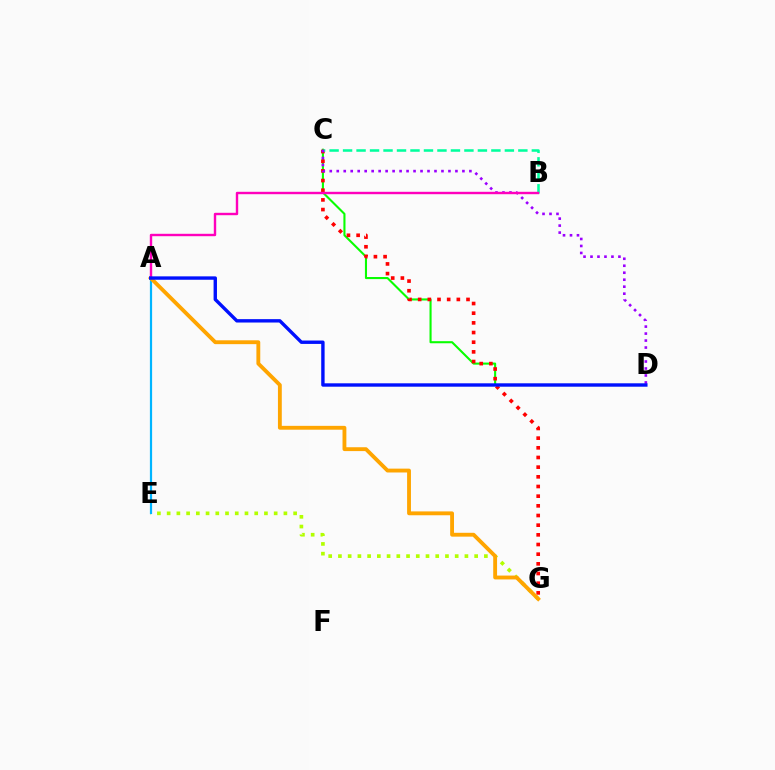{('C', 'D'): [{'color': '#08ff00', 'line_style': 'solid', 'thickness': 1.5}, {'color': '#9b00ff', 'line_style': 'dotted', 'thickness': 1.9}], ('C', 'G'): [{'color': '#ff0000', 'line_style': 'dotted', 'thickness': 2.63}], ('B', 'C'): [{'color': '#00ff9d', 'line_style': 'dashed', 'thickness': 1.83}], ('E', 'G'): [{'color': '#b3ff00', 'line_style': 'dotted', 'thickness': 2.64}], ('A', 'E'): [{'color': '#00b5ff', 'line_style': 'solid', 'thickness': 1.59}], ('A', 'G'): [{'color': '#ffa500', 'line_style': 'solid', 'thickness': 2.77}], ('A', 'B'): [{'color': '#ff00bd', 'line_style': 'solid', 'thickness': 1.73}], ('A', 'D'): [{'color': '#0010ff', 'line_style': 'solid', 'thickness': 2.44}]}